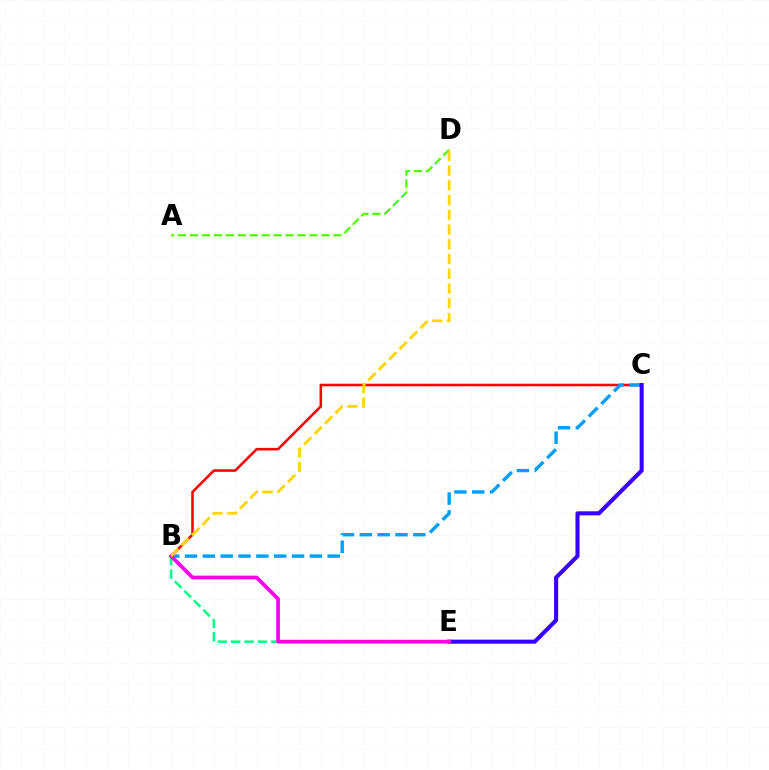{('B', 'C'): [{'color': '#ff0000', 'line_style': 'solid', 'thickness': 1.84}, {'color': '#009eff', 'line_style': 'dashed', 'thickness': 2.42}], ('A', 'D'): [{'color': '#4fff00', 'line_style': 'dashed', 'thickness': 1.63}], ('B', 'E'): [{'color': '#00ff86', 'line_style': 'dashed', 'thickness': 1.82}, {'color': '#ff00ed', 'line_style': 'solid', 'thickness': 2.69}], ('C', 'E'): [{'color': '#3700ff', 'line_style': 'solid', 'thickness': 2.93}], ('B', 'D'): [{'color': '#ffd500', 'line_style': 'dashed', 'thickness': 2.0}]}